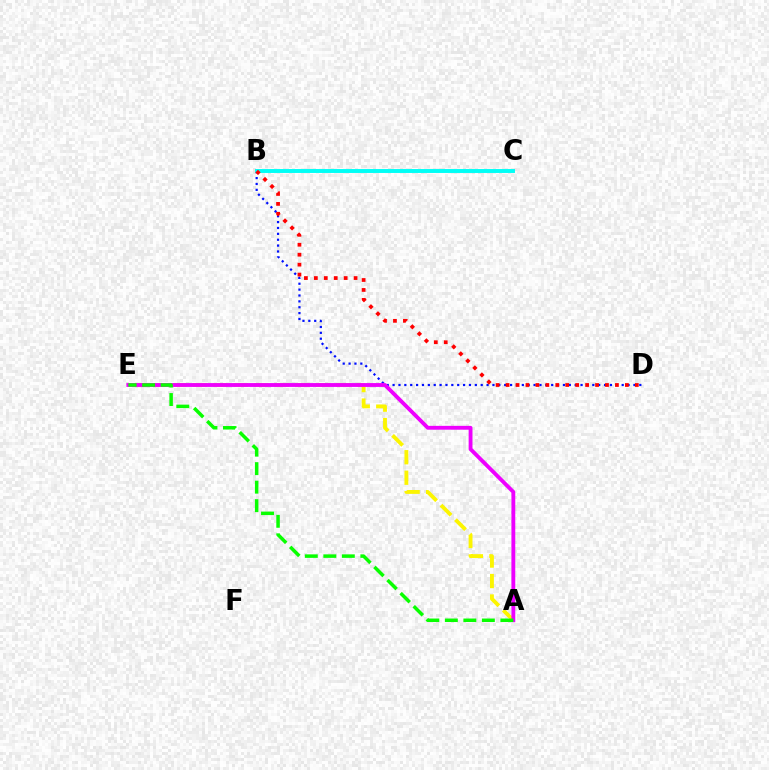{('A', 'E'): [{'color': '#fcf500', 'line_style': 'dashed', 'thickness': 2.78}, {'color': '#ee00ff', 'line_style': 'solid', 'thickness': 2.77}, {'color': '#08ff00', 'line_style': 'dashed', 'thickness': 2.51}], ('B', 'D'): [{'color': '#0010ff', 'line_style': 'dotted', 'thickness': 1.6}, {'color': '#ff0000', 'line_style': 'dotted', 'thickness': 2.7}], ('B', 'C'): [{'color': '#00fff6', 'line_style': 'solid', 'thickness': 2.82}]}